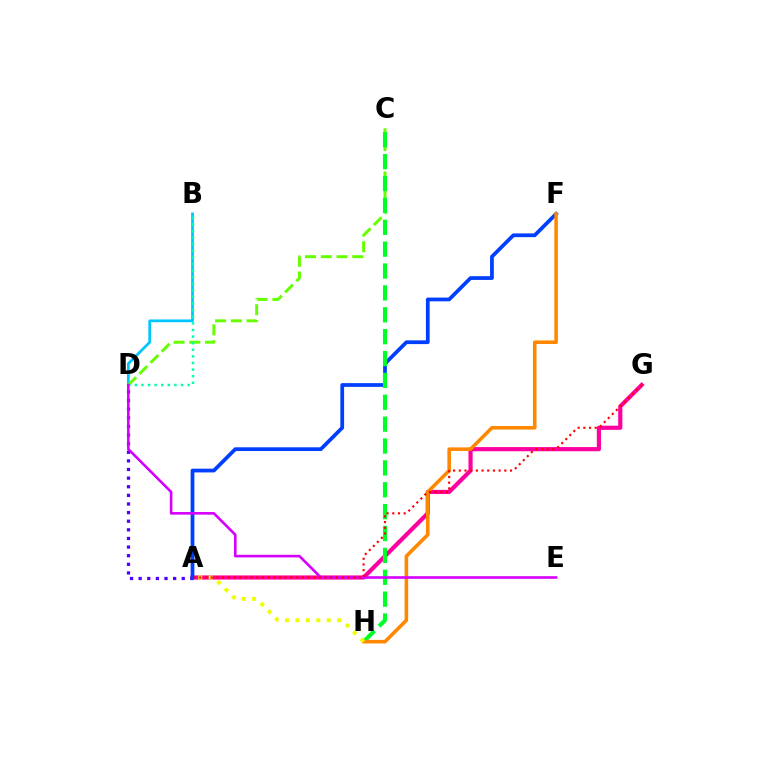{('A', 'G'): [{'color': '#ff00a0', 'line_style': 'solid', 'thickness': 3.0}, {'color': '#ff0000', 'line_style': 'dotted', 'thickness': 1.55}], ('A', 'D'): [{'color': '#4f00ff', 'line_style': 'dotted', 'thickness': 2.34}], ('A', 'F'): [{'color': '#003fff', 'line_style': 'solid', 'thickness': 2.69}], ('B', 'D'): [{'color': '#00c7ff', 'line_style': 'solid', 'thickness': 2.0}, {'color': '#00ffaf', 'line_style': 'dotted', 'thickness': 1.79}], ('C', 'D'): [{'color': '#66ff00', 'line_style': 'dashed', 'thickness': 2.14}], ('C', 'H'): [{'color': '#00ff27', 'line_style': 'dashed', 'thickness': 2.97}], ('F', 'H'): [{'color': '#ff8800', 'line_style': 'solid', 'thickness': 2.57}], ('A', 'H'): [{'color': '#eeff00', 'line_style': 'dotted', 'thickness': 2.84}], ('D', 'E'): [{'color': '#d600ff', 'line_style': 'solid', 'thickness': 1.88}]}